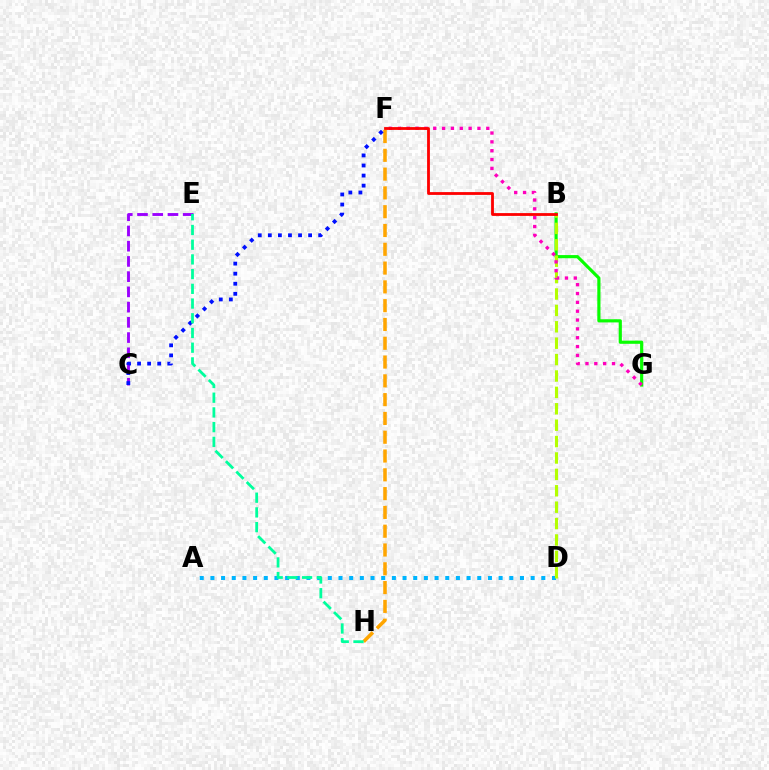{('A', 'D'): [{'color': '#00b5ff', 'line_style': 'dotted', 'thickness': 2.9}], ('C', 'E'): [{'color': '#9b00ff', 'line_style': 'dashed', 'thickness': 2.07}], ('B', 'G'): [{'color': '#08ff00', 'line_style': 'solid', 'thickness': 2.28}], ('B', 'D'): [{'color': '#b3ff00', 'line_style': 'dashed', 'thickness': 2.23}], ('F', 'H'): [{'color': '#ffa500', 'line_style': 'dashed', 'thickness': 2.55}], ('F', 'G'): [{'color': '#ff00bd', 'line_style': 'dotted', 'thickness': 2.4}], ('B', 'F'): [{'color': '#ff0000', 'line_style': 'solid', 'thickness': 2.02}], ('C', 'F'): [{'color': '#0010ff', 'line_style': 'dotted', 'thickness': 2.74}], ('E', 'H'): [{'color': '#00ff9d', 'line_style': 'dashed', 'thickness': 2.0}]}